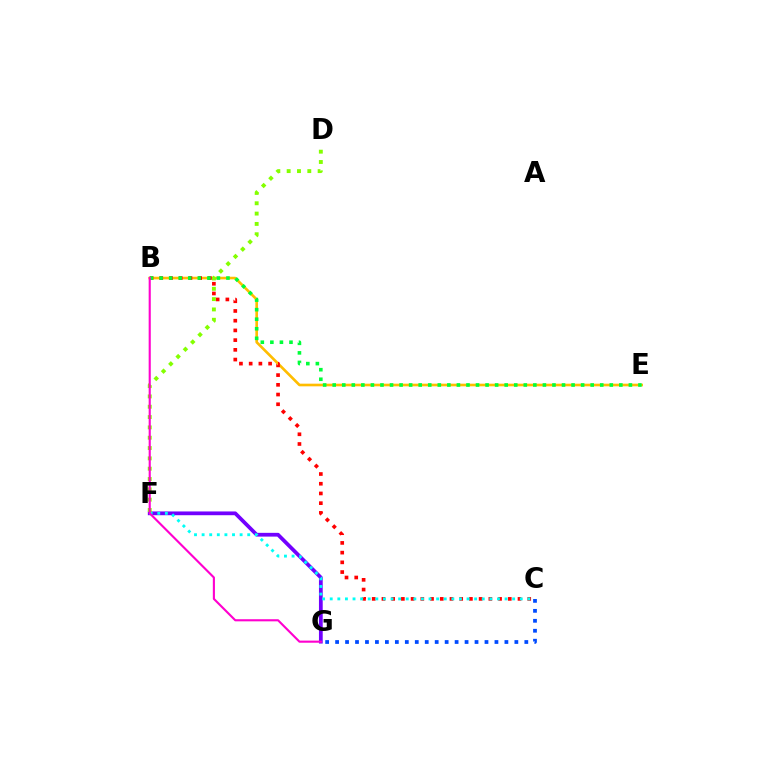{('B', 'E'): [{'color': '#ffbd00', 'line_style': 'solid', 'thickness': 1.9}, {'color': '#00ff39', 'line_style': 'dotted', 'thickness': 2.6}], ('B', 'C'): [{'color': '#ff0000', 'line_style': 'dotted', 'thickness': 2.64}], ('C', 'G'): [{'color': '#004bff', 'line_style': 'dotted', 'thickness': 2.71}], ('F', 'G'): [{'color': '#7200ff', 'line_style': 'solid', 'thickness': 2.71}], ('C', 'F'): [{'color': '#00fff6', 'line_style': 'dotted', 'thickness': 2.07}], ('D', 'F'): [{'color': '#84ff00', 'line_style': 'dotted', 'thickness': 2.8}], ('B', 'G'): [{'color': '#ff00cf', 'line_style': 'solid', 'thickness': 1.53}]}